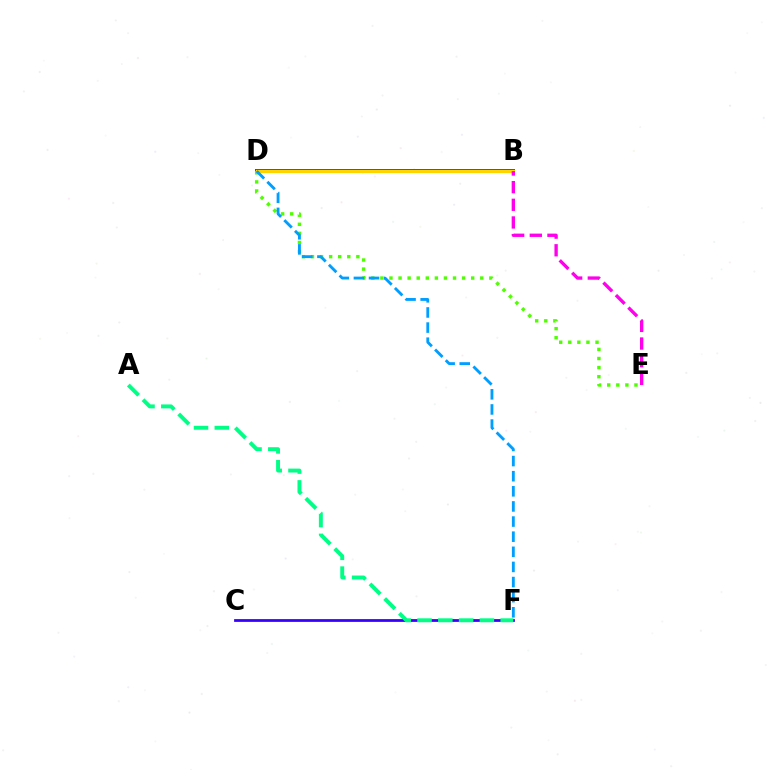{('B', 'D'): [{'color': '#ff0000', 'line_style': 'solid', 'thickness': 2.88}, {'color': '#ffd500', 'line_style': 'solid', 'thickness': 2.32}], ('C', 'F'): [{'color': '#3700ff', 'line_style': 'solid', 'thickness': 1.99}], ('D', 'E'): [{'color': '#4fff00', 'line_style': 'dotted', 'thickness': 2.47}], ('A', 'F'): [{'color': '#00ff86', 'line_style': 'dashed', 'thickness': 2.82}], ('D', 'F'): [{'color': '#009eff', 'line_style': 'dashed', 'thickness': 2.05}], ('B', 'E'): [{'color': '#ff00ed', 'line_style': 'dashed', 'thickness': 2.4}]}